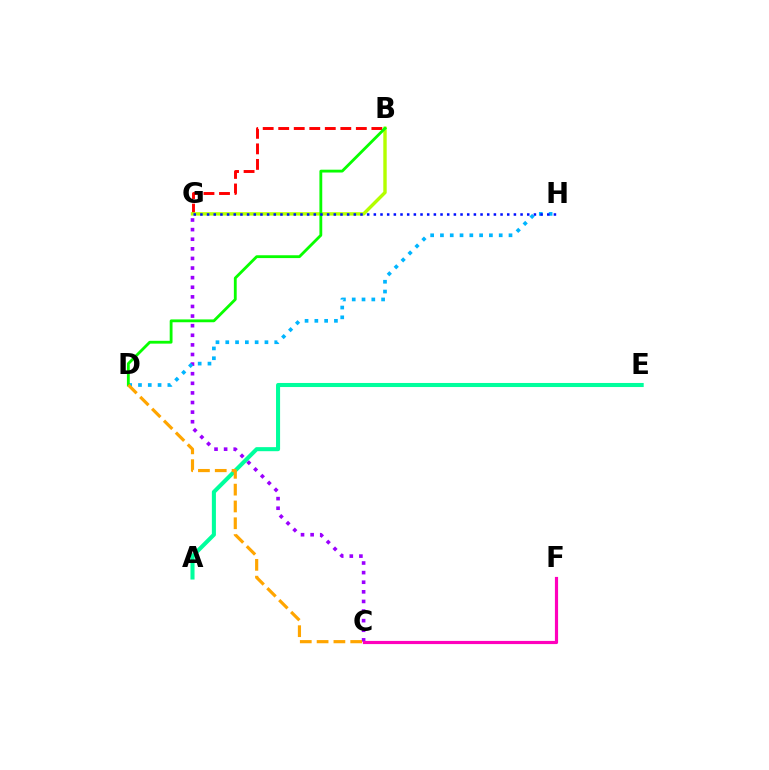{('C', 'G'): [{'color': '#9b00ff', 'line_style': 'dotted', 'thickness': 2.61}], ('D', 'H'): [{'color': '#00b5ff', 'line_style': 'dotted', 'thickness': 2.66}], ('A', 'E'): [{'color': '#00ff9d', 'line_style': 'solid', 'thickness': 2.92}], ('B', 'G'): [{'color': '#ff0000', 'line_style': 'dashed', 'thickness': 2.11}, {'color': '#b3ff00', 'line_style': 'solid', 'thickness': 2.45}], ('C', 'F'): [{'color': '#ff00bd', 'line_style': 'solid', 'thickness': 2.28}], ('B', 'D'): [{'color': '#08ff00', 'line_style': 'solid', 'thickness': 2.03}], ('C', 'D'): [{'color': '#ffa500', 'line_style': 'dashed', 'thickness': 2.28}], ('G', 'H'): [{'color': '#0010ff', 'line_style': 'dotted', 'thickness': 1.81}]}